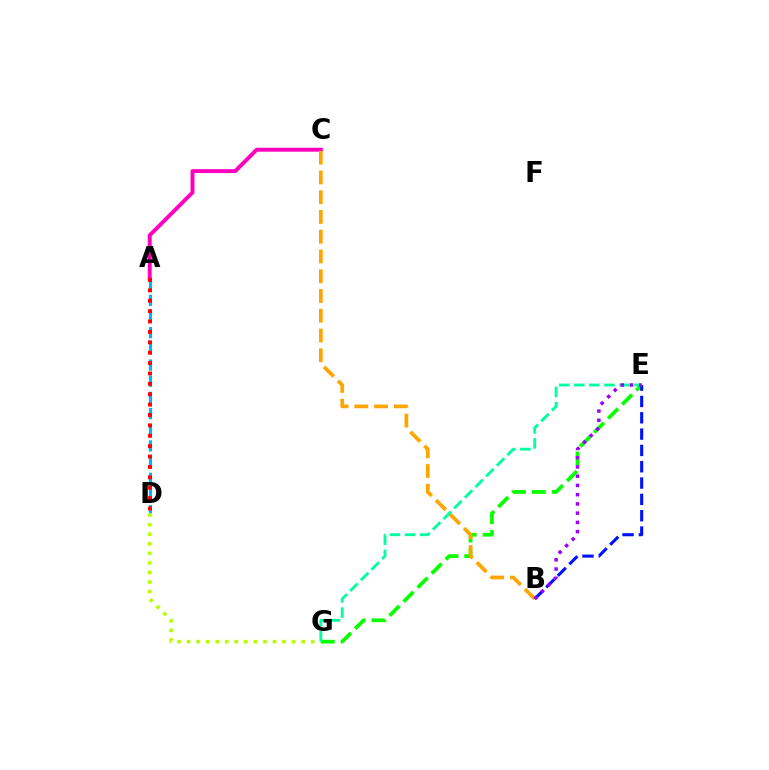{('E', 'G'): [{'color': '#08ff00', 'line_style': 'dashed', 'thickness': 2.7}, {'color': '#00ff9d', 'line_style': 'dashed', 'thickness': 2.05}], ('A', 'D'): [{'color': '#00b5ff', 'line_style': 'dashed', 'thickness': 2.2}, {'color': '#ff0000', 'line_style': 'dotted', 'thickness': 2.82}], ('A', 'C'): [{'color': '#ff00bd', 'line_style': 'solid', 'thickness': 2.83}], ('D', 'G'): [{'color': '#b3ff00', 'line_style': 'dotted', 'thickness': 2.6}], ('B', 'C'): [{'color': '#ffa500', 'line_style': 'dashed', 'thickness': 2.68}], ('B', 'E'): [{'color': '#0010ff', 'line_style': 'dashed', 'thickness': 2.22}, {'color': '#9b00ff', 'line_style': 'dotted', 'thickness': 2.51}]}